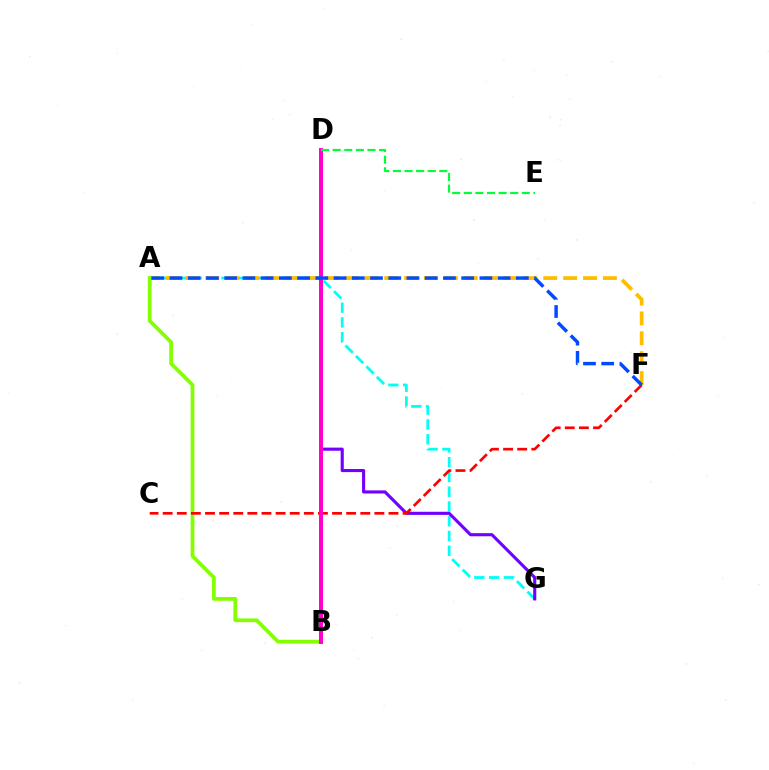{('A', 'G'): [{'color': '#00fff6', 'line_style': 'dashed', 'thickness': 2.01}], ('A', 'F'): [{'color': '#ffbd00', 'line_style': 'dashed', 'thickness': 2.7}, {'color': '#004bff', 'line_style': 'dashed', 'thickness': 2.48}], ('D', 'G'): [{'color': '#7200ff', 'line_style': 'solid', 'thickness': 2.24}], ('A', 'B'): [{'color': '#84ff00', 'line_style': 'solid', 'thickness': 2.69}], ('C', 'F'): [{'color': '#ff0000', 'line_style': 'dashed', 'thickness': 1.92}], ('B', 'D'): [{'color': '#ff00cf', 'line_style': 'solid', 'thickness': 2.88}], ('D', 'E'): [{'color': '#00ff39', 'line_style': 'dashed', 'thickness': 1.58}]}